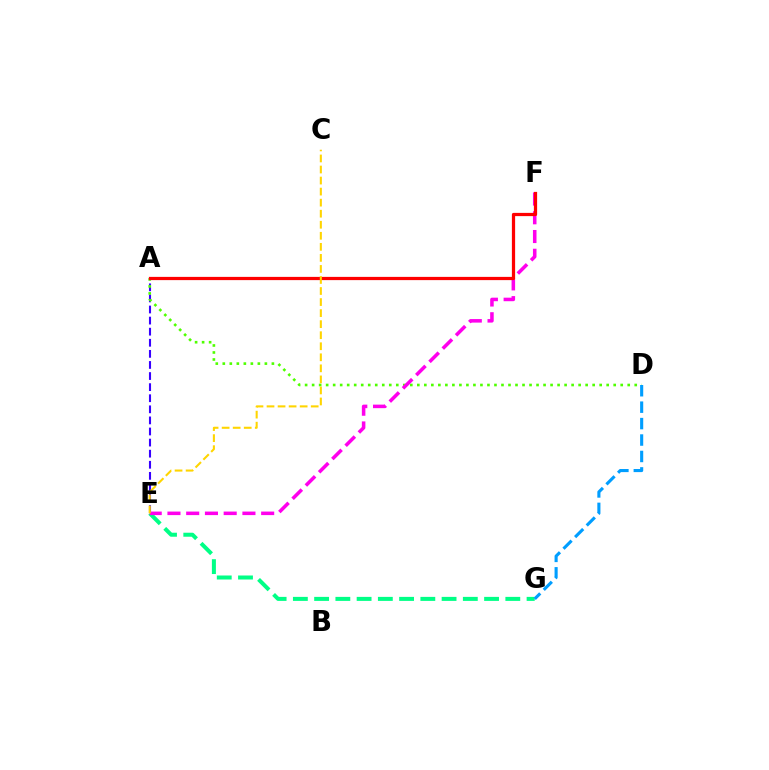{('A', 'E'): [{'color': '#3700ff', 'line_style': 'dashed', 'thickness': 1.51}], ('E', 'G'): [{'color': '#00ff86', 'line_style': 'dashed', 'thickness': 2.89}], ('A', 'D'): [{'color': '#4fff00', 'line_style': 'dotted', 'thickness': 1.91}], ('E', 'F'): [{'color': '#ff00ed', 'line_style': 'dashed', 'thickness': 2.55}], ('A', 'F'): [{'color': '#ff0000', 'line_style': 'solid', 'thickness': 2.33}], ('D', 'G'): [{'color': '#009eff', 'line_style': 'dashed', 'thickness': 2.23}], ('C', 'E'): [{'color': '#ffd500', 'line_style': 'dashed', 'thickness': 1.5}]}